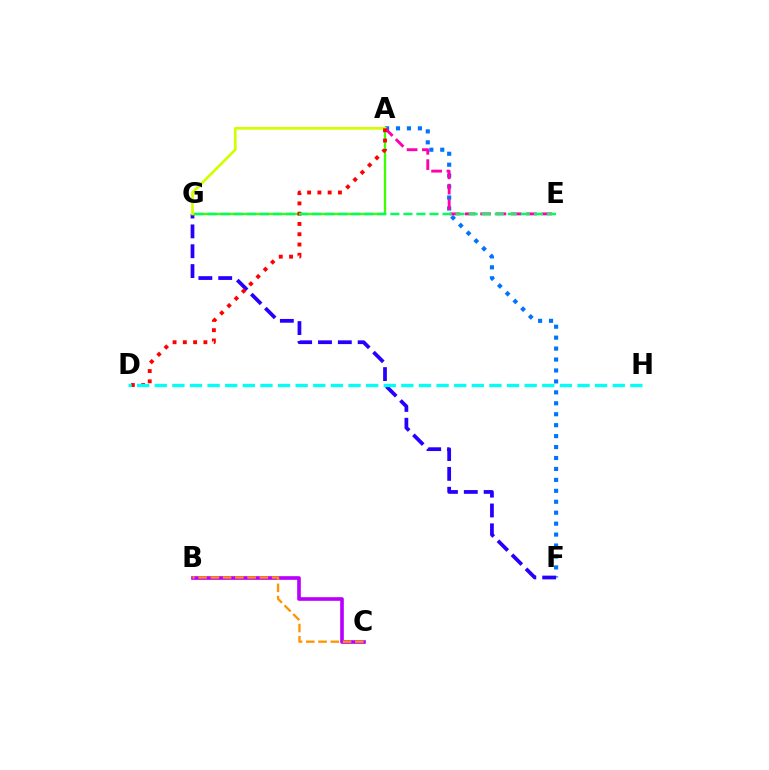{('B', 'C'): [{'color': '#b900ff', 'line_style': 'solid', 'thickness': 2.62}, {'color': '#ff9400', 'line_style': 'dashed', 'thickness': 1.67}], ('A', 'F'): [{'color': '#0074ff', 'line_style': 'dotted', 'thickness': 2.97}], ('A', 'E'): [{'color': '#ff00ac', 'line_style': 'dashed', 'thickness': 2.08}], ('F', 'G'): [{'color': '#2500ff', 'line_style': 'dashed', 'thickness': 2.7}], ('A', 'G'): [{'color': '#3dff00', 'line_style': 'solid', 'thickness': 1.66}, {'color': '#d1ff00', 'line_style': 'solid', 'thickness': 1.96}], ('A', 'D'): [{'color': '#ff0000', 'line_style': 'dotted', 'thickness': 2.79}], ('D', 'H'): [{'color': '#00fff6', 'line_style': 'dashed', 'thickness': 2.39}], ('E', 'G'): [{'color': '#00ff5c', 'line_style': 'dashed', 'thickness': 1.77}]}